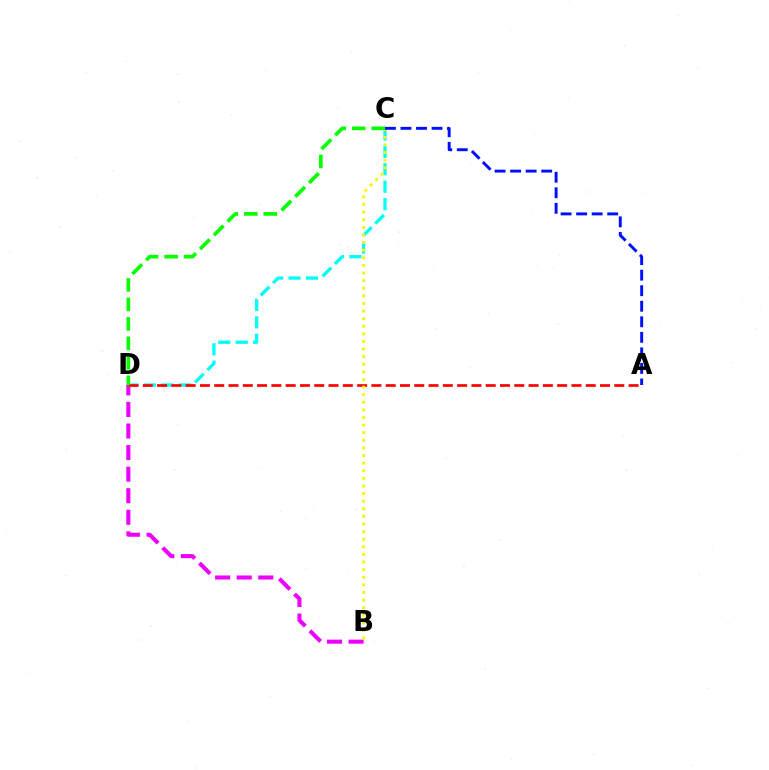{('B', 'D'): [{'color': '#ee00ff', 'line_style': 'dashed', 'thickness': 2.93}], ('C', 'D'): [{'color': '#00fff6', 'line_style': 'dashed', 'thickness': 2.37}, {'color': '#08ff00', 'line_style': 'dashed', 'thickness': 2.65}], ('A', 'D'): [{'color': '#ff0000', 'line_style': 'dashed', 'thickness': 1.94}], ('B', 'C'): [{'color': '#fcf500', 'line_style': 'dotted', 'thickness': 2.07}], ('A', 'C'): [{'color': '#0010ff', 'line_style': 'dashed', 'thickness': 2.11}]}